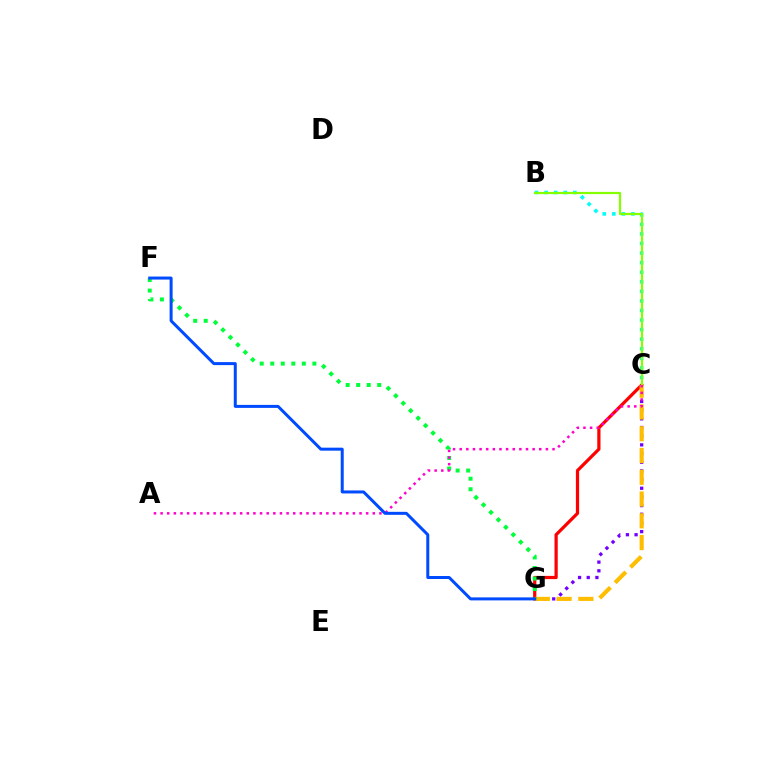{('B', 'C'): [{'color': '#00fff6', 'line_style': 'dotted', 'thickness': 2.6}, {'color': '#84ff00', 'line_style': 'solid', 'thickness': 1.59}], ('C', 'G'): [{'color': '#ff0000', 'line_style': 'solid', 'thickness': 2.32}, {'color': '#7200ff', 'line_style': 'dotted', 'thickness': 2.36}, {'color': '#ffbd00', 'line_style': 'dashed', 'thickness': 2.96}], ('F', 'G'): [{'color': '#00ff39', 'line_style': 'dotted', 'thickness': 2.86}, {'color': '#004bff', 'line_style': 'solid', 'thickness': 2.16}], ('A', 'C'): [{'color': '#ff00cf', 'line_style': 'dotted', 'thickness': 1.8}]}